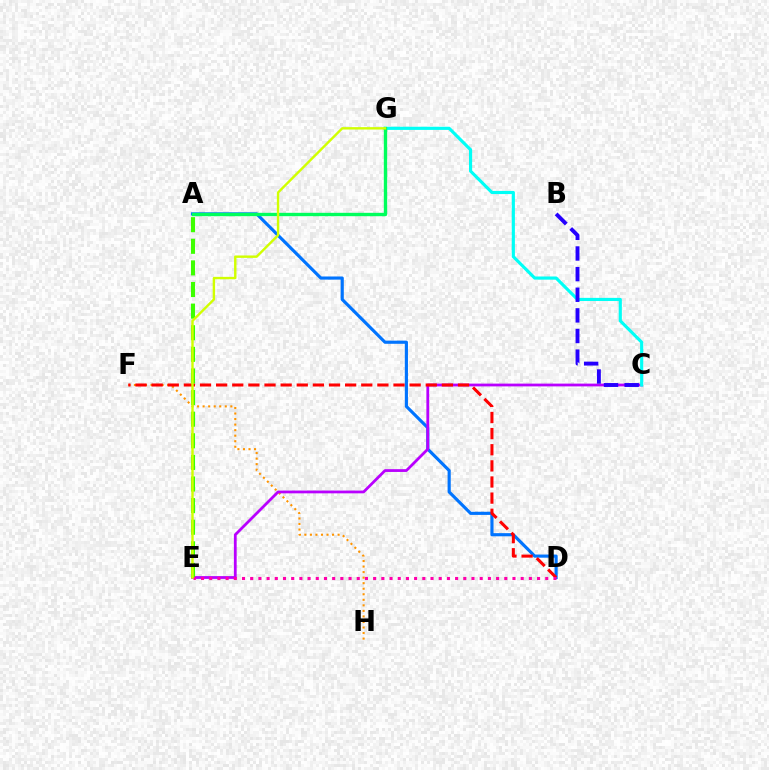{('F', 'H'): [{'color': '#ff9400', 'line_style': 'dotted', 'thickness': 1.51}], ('A', 'D'): [{'color': '#0074ff', 'line_style': 'solid', 'thickness': 2.26}], ('C', 'E'): [{'color': '#b900ff', 'line_style': 'solid', 'thickness': 2.0}], ('D', 'F'): [{'color': '#ff0000', 'line_style': 'dashed', 'thickness': 2.19}], ('C', 'G'): [{'color': '#00fff6', 'line_style': 'solid', 'thickness': 2.26}], ('A', 'G'): [{'color': '#00ff5c', 'line_style': 'solid', 'thickness': 2.42}], ('A', 'E'): [{'color': '#3dff00', 'line_style': 'dashed', 'thickness': 2.94}], ('B', 'C'): [{'color': '#2500ff', 'line_style': 'dashed', 'thickness': 2.8}], ('D', 'E'): [{'color': '#ff00ac', 'line_style': 'dotted', 'thickness': 2.23}], ('E', 'G'): [{'color': '#d1ff00', 'line_style': 'solid', 'thickness': 1.73}]}